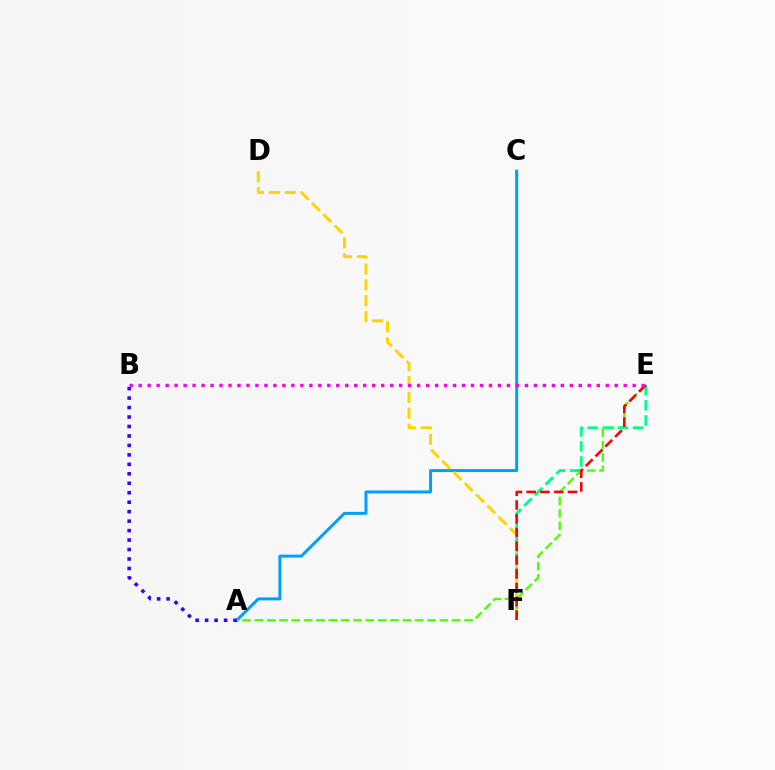{('A', 'C'): [{'color': '#009eff', 'line_style': 'solid', 'thickness': 2.14}], ('A', 'E'): [{'color': '#4fff00', 'line_style': 'dashed', 'thickness': 1.68}], ('D', 'F'): [{'color': '#ffd500', 'line_style': 'dashed', 'thickness': 2.16}], ('E', 'F'): [{'color': '#00ff86', 'line_style': 'dashed', 'thickness': 2.05}, {'color': '#ff0000', 'line_style': 'dashed', 'thickness': 1.87}], ('A', 'B'): [{'color': '#3700ff', 'line_style': 'dotted', 'thickness': 2.57}], ('B', 'E'): [{'color': '#ff00ed', 'line_style': 'dotted', 'thickness': 2.44}]}